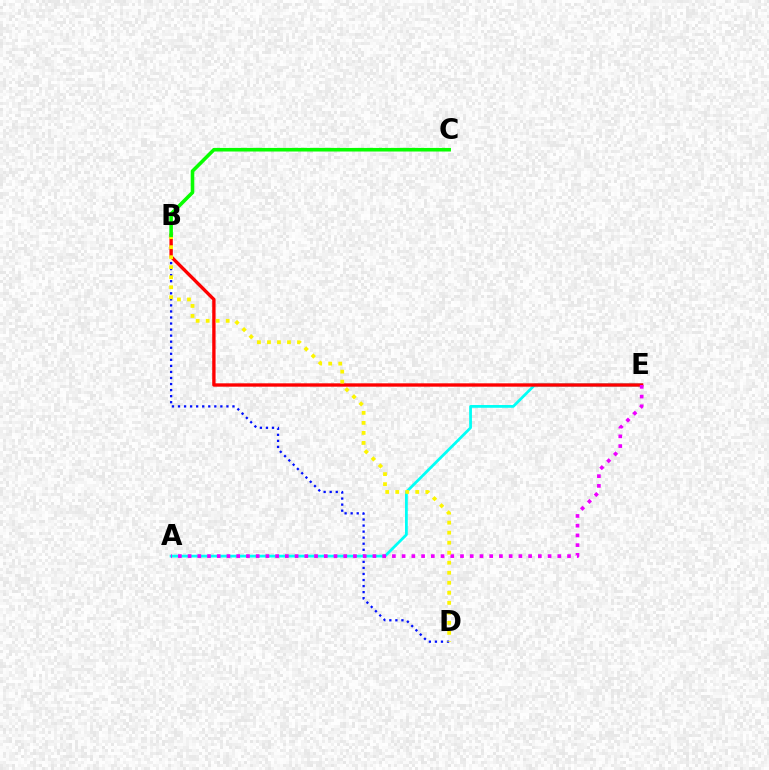{('B', 'D'): [{'color': '#0010ff', 'line_style': 'dotted', 'thickness': 1.64}, {'color': '#fcf500', 'line_style': 'dotted', 'thickness': 2.72}], ('A', 'E'): [{'color': '#00fff6', 'line_style': 'solid', 'thickness': 1.99}, {'color': '#ee00ff', 'line_style': 'dotted', 'thickness': 2.64}], ('B', 'E'): [{'color': '#ff0000', 'line_style': 'solid', 'thickness': 2.41}], ('B', 'C'): [{'color': '#08ff00', 'line_style': 'solid', 'thickness': 2.58}]}